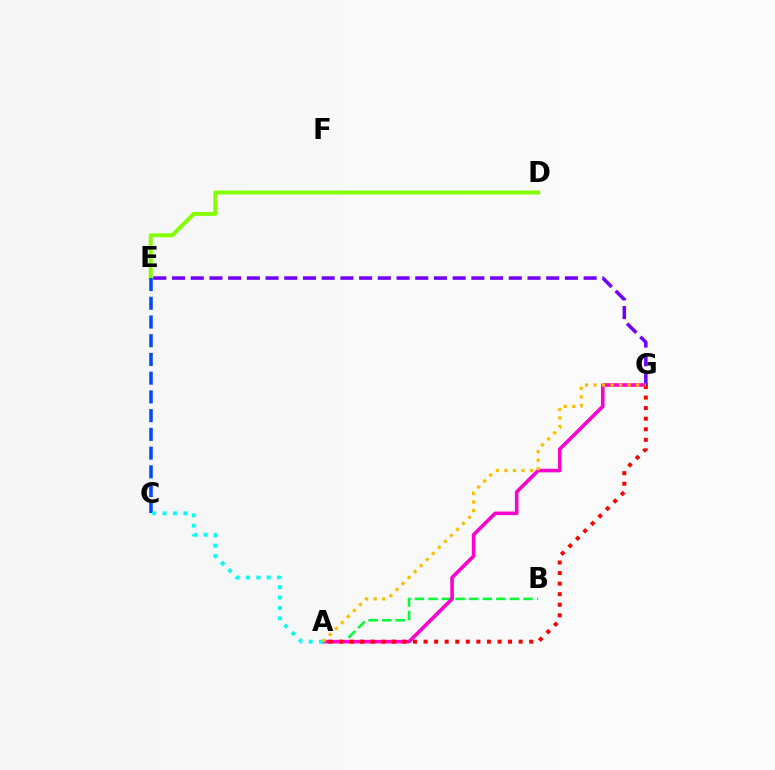{('D', 'E'): [{'color': '#84ff00', 'line_style': 'solid', 'thickness': 2.84}], ('A', 'B'): [{'color': '#00ff39', 'line_style': 'dashed', 'thickness': 1.84}], ('A', 'G'): [{'color': '#ff00cf', 'line_style': 'solid', 'thickness': 2.59}, {'color': '#ff0000', 'line_style': 'dotted', 'thickness': 2.87}, {'color': '#ffbd00', 'line_style': 'dotted', 'thickness': 2.32}], ('E', 'G'): [{'color': '#7200ff', 'line_style': 'dashed', 'thickness': 2.54}], ('C', 'E'): [{'color': '#004bff', 'line_style': 'dashed', 'thickness': 2.54}], ('A', 'C'): [{'color': '#00fff6', 'line_style': 'dotted', 'thickness': 2.82}]}